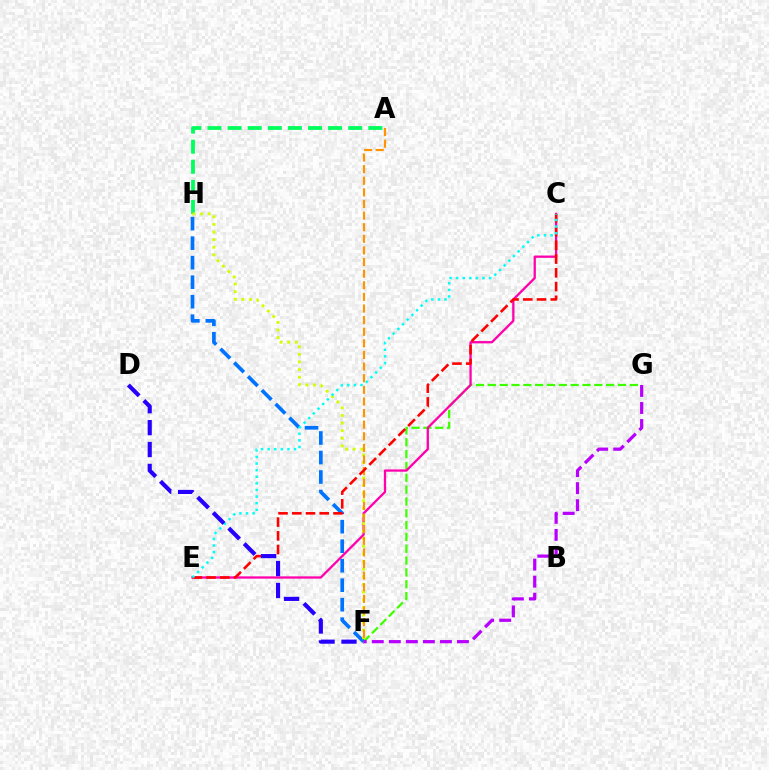{('F', 'H'): [{'color': '#0074ff', 'line_style': 'dashed', 'thickness': 2.65}, {'color': '#d1ff00', 'line_style': 'dotted', 'thickness': 2.07}], ('F', 'G'): [{'color': '#3dff00', 'line_style': 'dashed', 'thickness': 1.61}, {'color': '#b900ff', 'line_style': 'dashed', 'thickness': 2.31}], ('A', 'H'): [{'color': '#00ff5c', 'line_style': 'dashed', 'thickness': 2.73}], ('C', 'E'): [{'color': '#ff00ac', 'line_style': 'solid', 'thickness': 1.65}, {'color': '#ff0000', 'line_style': 'dashed', 'thickness': 1.87}, {'color': '#00fff6', 'line_style': 'dotted', 'thickness': 1.79}], ('A', 'F'): [{'color': '#ff9400', 'line_style': 'dashed', 'thickness': 1.58}], ('D', 'F'): [{'color': '#2500ff', 'line_style': 'dashed', 'thickness': 2.98}]}